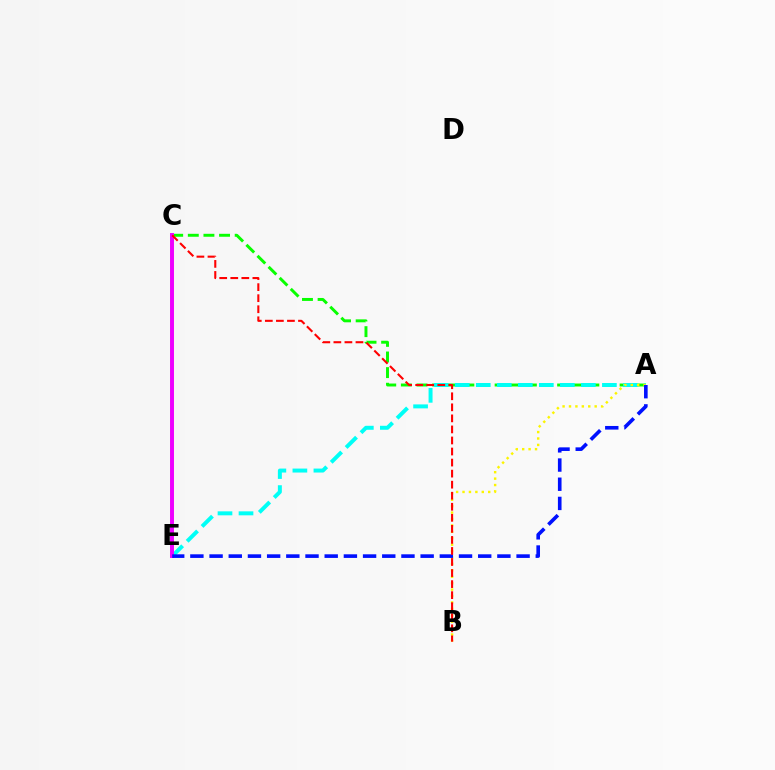{('A', 'C'): [{'color': '#08ff00', 'line_style': 'dashed', 'thickness': 2.12}], ('A', 'E'): [{'color': '#00fff6', 'line_style': 'dashed', 'thickness': 2.86}, {'color': '#0010ff', 'line_style': 'dashed', 'thickness': 2.61}], ('A', 'B'): [{'color': '#fcf500', 'line_style': 'dotted', 'thickness': 1.74}], ('C', 'E'): [{'color': '#ee00ff', 'line_style': 'solid', 'thickness': 2.84}], ('B', 'C'): [{'color': '#ff0000', 'line_style': 'dashed', 'thickness': 1.5}]}